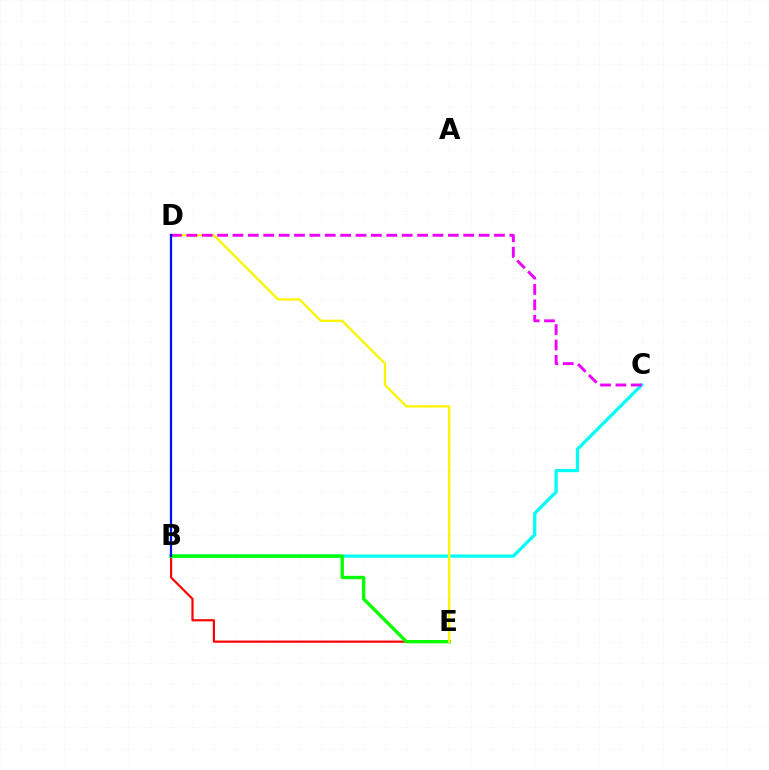{('B', 'E'): [{'color': '#ff0000', 'line_style': 'solid', 'thickness': 1.58}, {'color': '#08ff00', 'line_style': 'solid', 'thickness': 2.43}], ('B', 'C'): [{'color': '#00fff6', 'line_style': 'solid', 'thickness': 2.35}], ('D', 'E'): [{'color': '#fcf500', 'line_style': 'solid', 'thickness': 1.65}], ('C', 'D'): [{'color': '#ee00ff', 'line_style': 'dashed', 'thickness': 2.09}], ('B', 'D'): [{'color': '#0010ff', 'line_style': 'solid', 'thickness': 1.63}]}